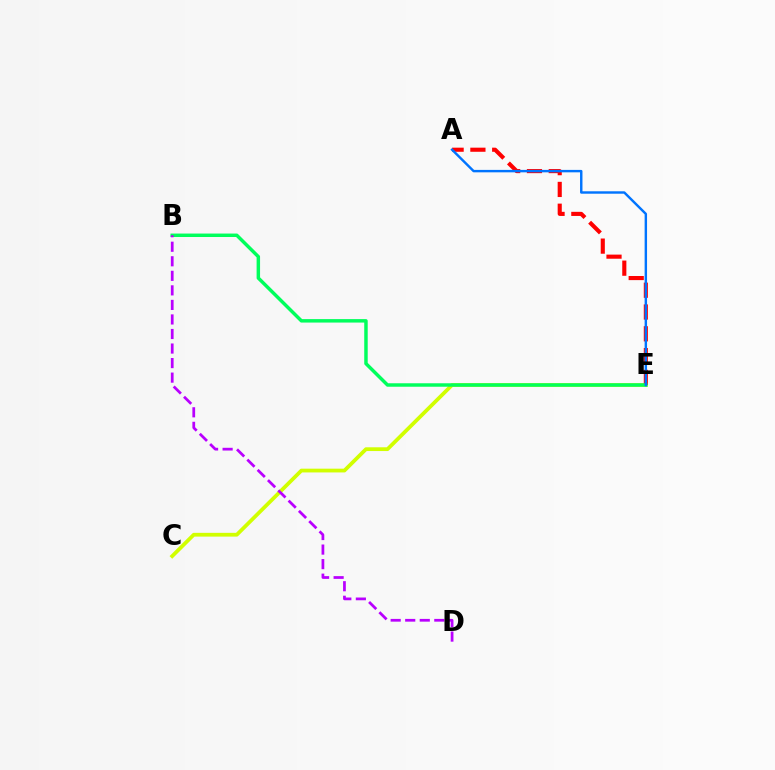{('C', 'E'): [{'color': '#d1ff00', 'line_style': 'solid', 'thickness': 2.71}], ('A', 'E'): [{'color': '#ff0000', 'line_style': 'dashed', 'thickness': 2.96}, {'color': '#0074ff', 'line_style': 'solid', 'thickness': 1.75}], ('B', 'E'): [{'color': '#00ff5c', 'line_style': 'solid', 'thickness': 2.49}], ('B', 'D'): [{'color': '#b900ff', 'line_style': 'dashed', 'thickness': 1.98}]}